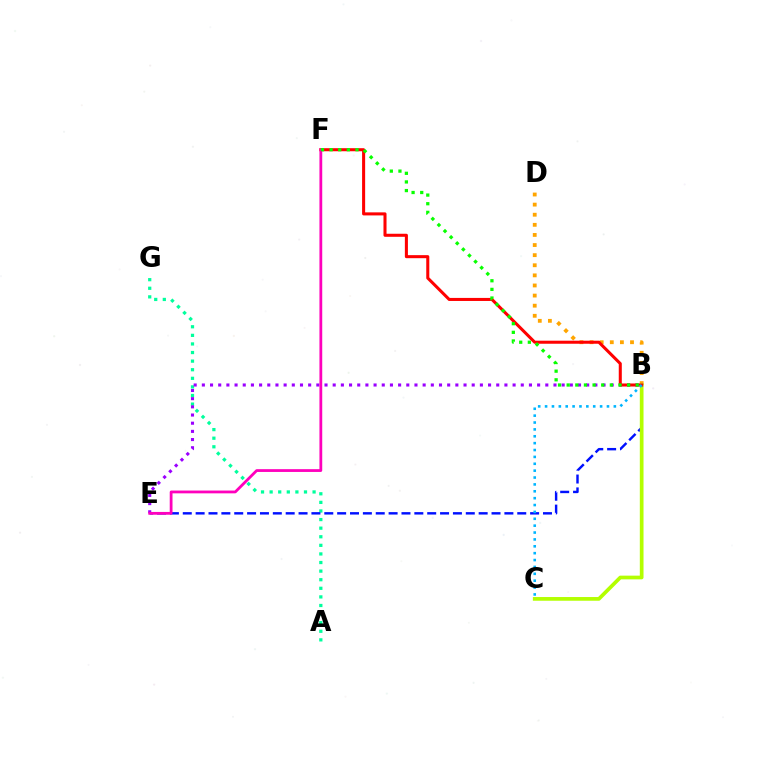{('A', 'G'): [{'color': '#00ff9d', 'line_style': 'dotted', 'thickness': 2.33}], ('B', 'E'): [{'color': '#0010ff', 'line_style': 'dashed', 'thickness': 1.75}, {'color': '#9b00ff', 'line_style': 'dotted', 'thickness': 2.22}], ('B', 'D'): [{'color': '#ffa500', 'line_style': 'dotted', 'thickness': 2.75}], ('B', 'C'): [{'color': '#b3ff00', 'line_style': 'solid', 'thickness': 2.67}, {'color': '#00b5ff', 'line_style': 'dotted', 'thickness': 1.87}], ('B', 'F'): [{'color': '#ff0000', 'line_style': 'solid', 'thickness': 2.2}, {'color': '#08ff00', 'line_style': 'dotted', 'thickness': 2.35}], ('E', 'F'): [{'color': '#ff00bd', 'line_style': 'solid', 'thickness': 2.01}]}